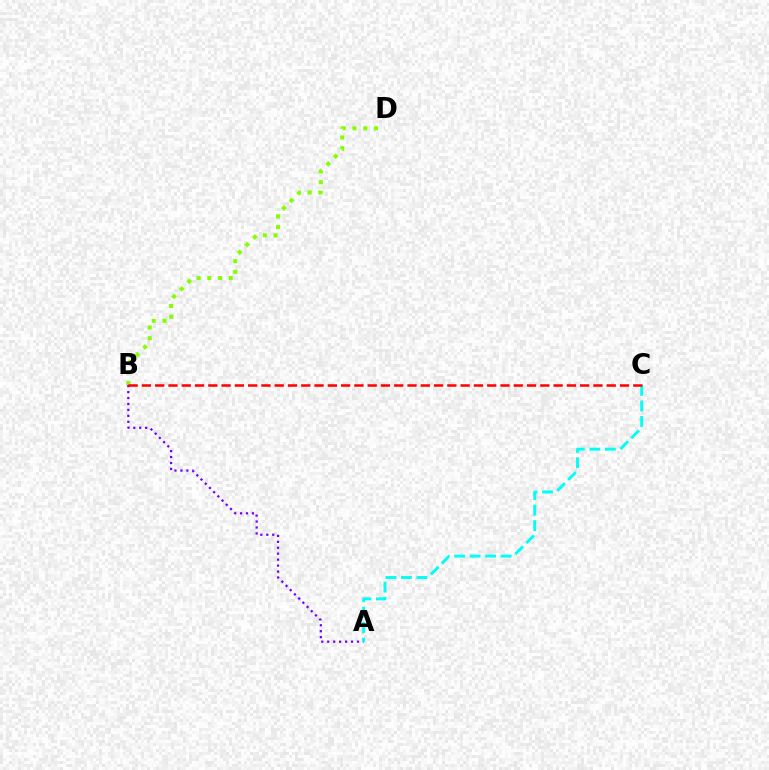{('A', 'B'): [{'color': '#7200ff', 'line_style': 'dotted', 'thickness': 1.62}], ('A', 'C'): [{'color': '#00fff6', 'line_style': 'dashed', 'thickness': 2.11}], ('B', 'D'): [{'color': '#84ff00', 'line_style': 'dotted', 'thickness': 2.91}], ('B', 'C'): [{'color': '#ff0000', 'line_style': 'dashed', 'thickness': 1.8}]}